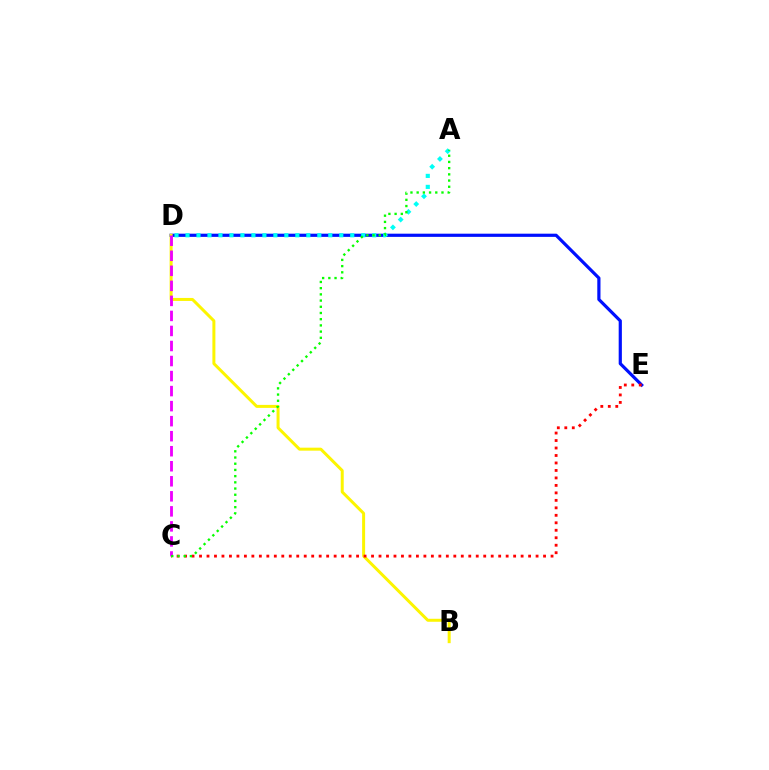{('D', 'E'): [{'color': '#0010ff', 'line_style': 'solid', 'thickness': 2.3}], ('A', 'D'): [{'color': '#00fff6', 'line_style': 'dotted', 'thickness': 2.98}], ('B', 'D'): [{'color': '#fcf500', 'line_style': 'solid', 'thickness': 2.15}], ('C', 'E'): [{'color': '#ff0000', 'line_style': 'dotted', 'thickness': 2.03}], ('C', 'D'): [{'color': '#ee00ff', 'line_style': 'dashed', 'thickness': 2.04}], ('A', 'C'): [{'color': '#08ff00', 'line_style': 'dotted', 'thickness': 1.69}]}